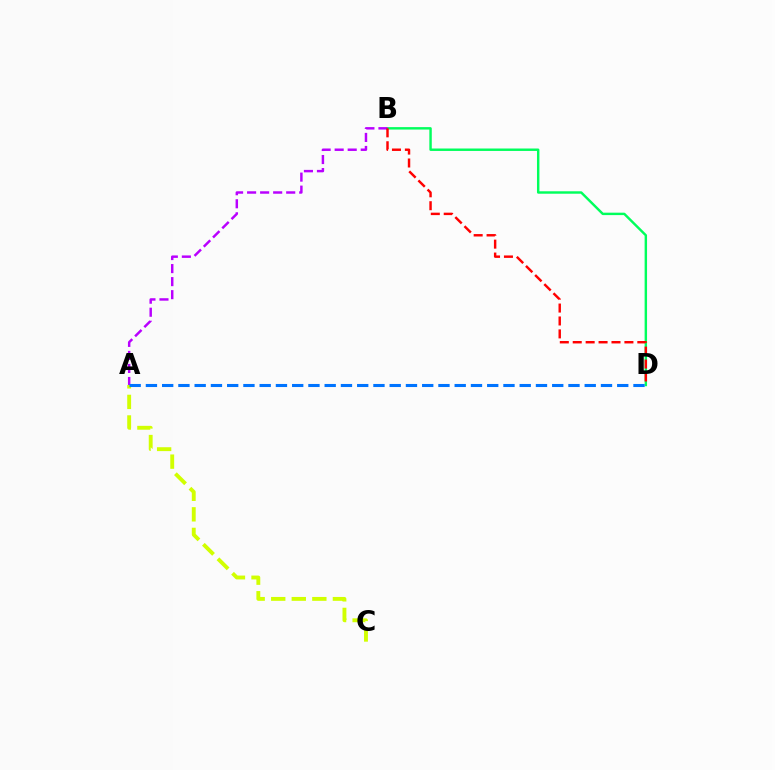{('B', 'D'): [{'color': '#00ff5c', 'line_style': 'solid', 'thickness': 1.75}, {'color': '#ff0000', 'line_style': 'dashed', 'thickness': 1.76}], ('A', 'B'): [{'color': '#b900ff', 'line_style': 'dashed', 'thickness': 1.77}], ('A', 'C'): [{'color': '#d1ff00', 'line_style': 'dashed', 'thickness': 2.79}], ('A', 'D'): [{'color': '#0074ff', 'line_style': 'dashed', 'thickness': 2.21}]}